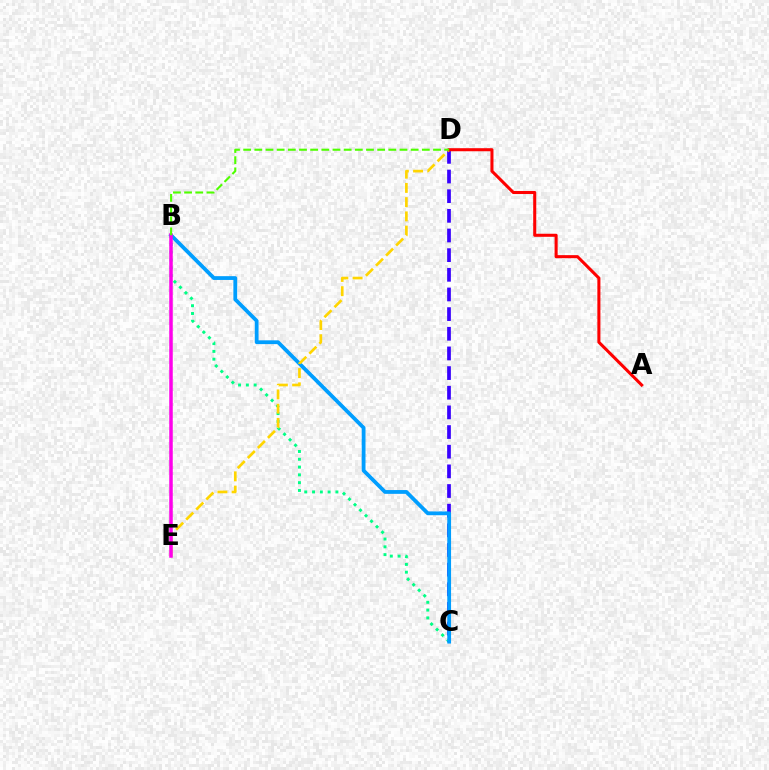{('B', 'C'): [{'color': '#00ff86', 'line_style': 'dotted', 'thickness': 2.12}, {'color': '#009eff', 'line_style': 'solid', 'thickness': 2.73}], ('C', 'D'): [{'color': '#3700ff', 'line_style': 'dashed', 'thickness': 2.67}], ('D', 'E'): [{'color': '#ffd500', 'line_style': 'dashed', 'thickness': 1.93}], ('B', 'E'): [{'color': '#ff00ed', 'line_style': 'solid', 'thickness': 2.53}], ('A', 'D'): [{'color': '#ff0000', 'line_style': 'solid', 'thickness': 2.2}], ('B', 'D'): [{'color': '#4fff00', 'line_style': 'dashed', 'thickness': 1.52}]}